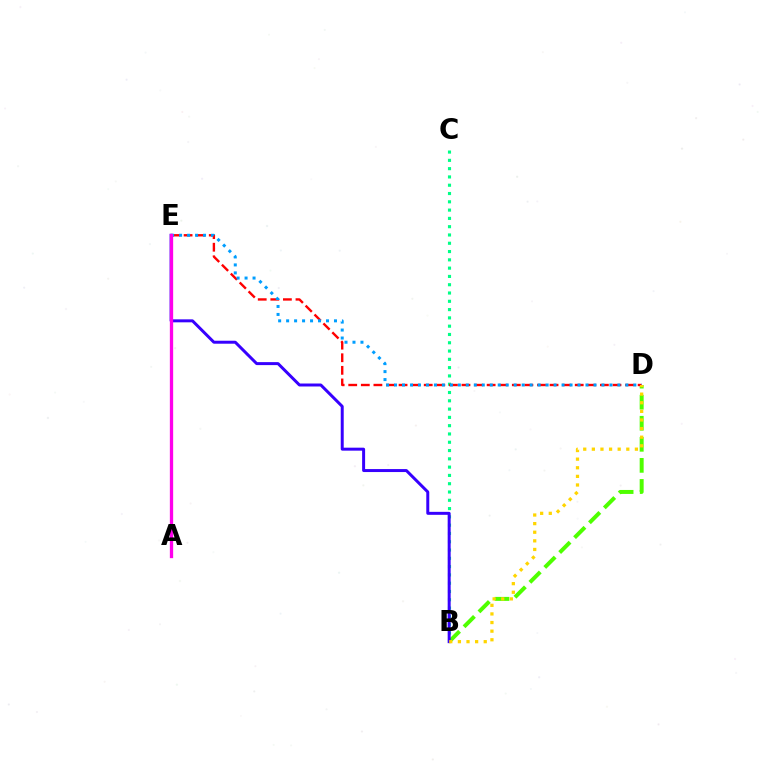{('B', 'C'): [{'color': '#00ff86', 'line_style': 'dotted', 'thickness': 2.25}], ('B', 'D'): [{'color': '#4fff00', 'line_style': 'dashed', 'thickness': 2.86}, {'color': '#ffd500', 'line_style': 'dotted', 'thickness': 2.34}], ('D', 'E'): [{'color': '#ff0000', 'line_style': 'dashed', 'thickness': 1.71}, {'color': '#009eff', 'line_style': 'dotted', 'thickness': 2.17}], ('B', 'E'): [{'color': '#3700ff', 'line_style': 'solid', 'thickness': 2.15}], ('A', 'E'): [{'color': '#ff00ed', 'line_style': 'solid', 'thickness': 2.38}]}